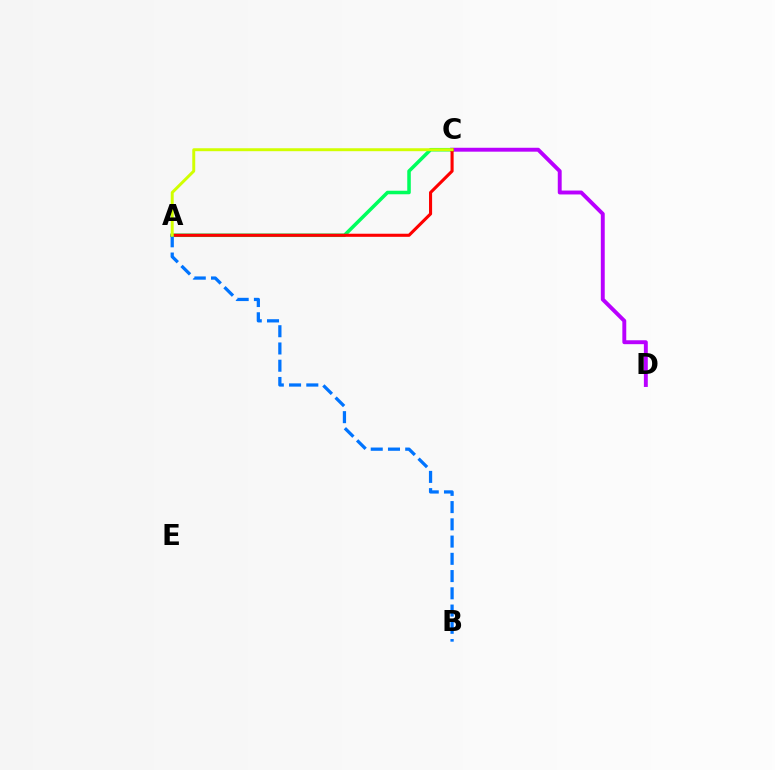{('C', 'D'): [{'color': '#b900ff', 'line_style': 'solid', 'thickness': 2.82}], ('A', 'C'): [{'color': '#00ff5c', 'line_style': 'solid', 'thickness': 2.54}, {'color': '#ff0000', 'line_style': 'solid', 'thickness': 2.22}, {'color': '#d1ff00', 'line_style': 'solid', 'thickness': 2.12}], ('A', 'B'): [{'color': '#0074ff', 'line_style': 'dashed', 'thickness': 2.34}]}